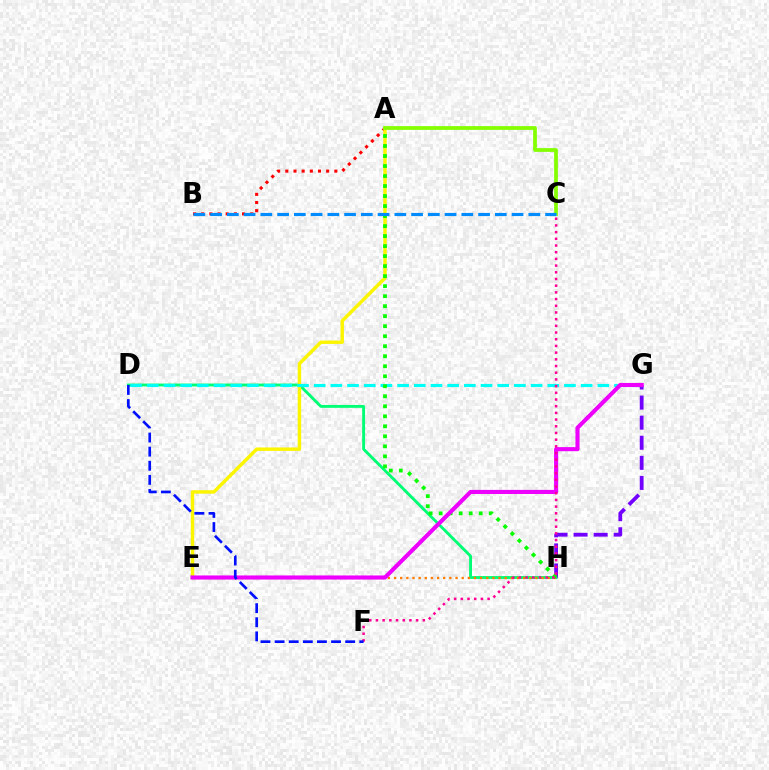{('D', 'H'): [{'color': '#00ff74', 'line_style': 'solid', 'thickness': 2.07}], ('A', 'B'): [{'color': '#ff0000', 'line_style': 'dotted', 'thickness': 2.22}], ('E', 'H'): [{'color': '#ff7c00', 'line_style': 'dotted', 'thickness': 1.67}], ('A', 'E'): [{'color': '#fcf500', 'line_style': 'solid', 'thickness': 2.46}], ('A', 'C'): [{'color': '#84ff00', 'line_style': 'solid', 'thickness': 2.7}], ('G', 'H'): [{'color': '#7200ff', 'line_style': 'dashed', 'thickness': 2.73}], ('D', 'G'): [{'color': '#00fff6', 'line_style': 'dashed', 'thickness': 2.27}], ('A', 'H'): [{'color': '#08ff00', 'line_style': 'dotted', 'thickness': 2.72}], ('E', 'G'): [{'color': '#ee00ff', 'line_style': 'solid', 'thickness': 2.95}], ('C', 'F'): [{'color': '#ff0094', 'line_style': 'dotted', 'thickness': 1.82}], ('D', 'F'): [{'color': '#0010ff', 'line_style': 'dashed', 'thickness': 1.92}], ('B', 'C'): [{'color': '#008cff', 'line_style': 'dashed', 'thickness': 2.28}]}